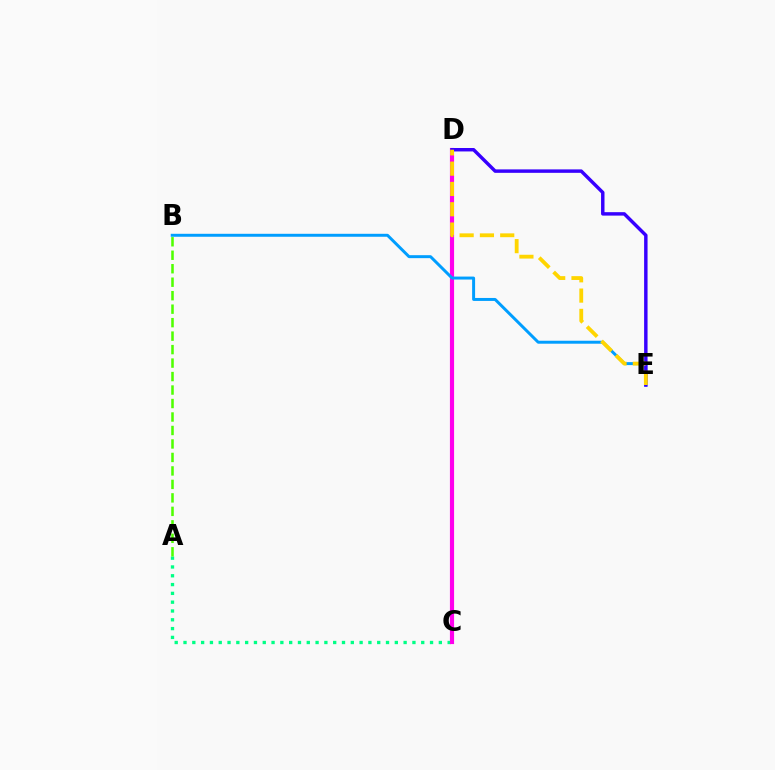{('A', 'C'): [{'color': '#00ff86', 'line_style': 'dotted', 'thickness': 2.39}], ('C', 'D'): [{'color': '#ff0000', 'line_style': 'dashed', 'thickness': 1.65}, {'color': '#ff00ed', 'line_style': 'solid', 'thickness': 2.99}], ('B', 'E'): [{'color': '#009eff', 'line_style': 'solid', 'thickness': 2.13}], ('D', 'E'): [{'color': '#3700ff', 'line_style': 'solid', 'thickness': 2.48}, {'color': '#ffd500', 'line_style': 'dashed', 'thickness': 2.76}], ('A', 'B'): [{'color': '#4fff00', 'line_style': 'dashed', 'thickness': 1.83}]}